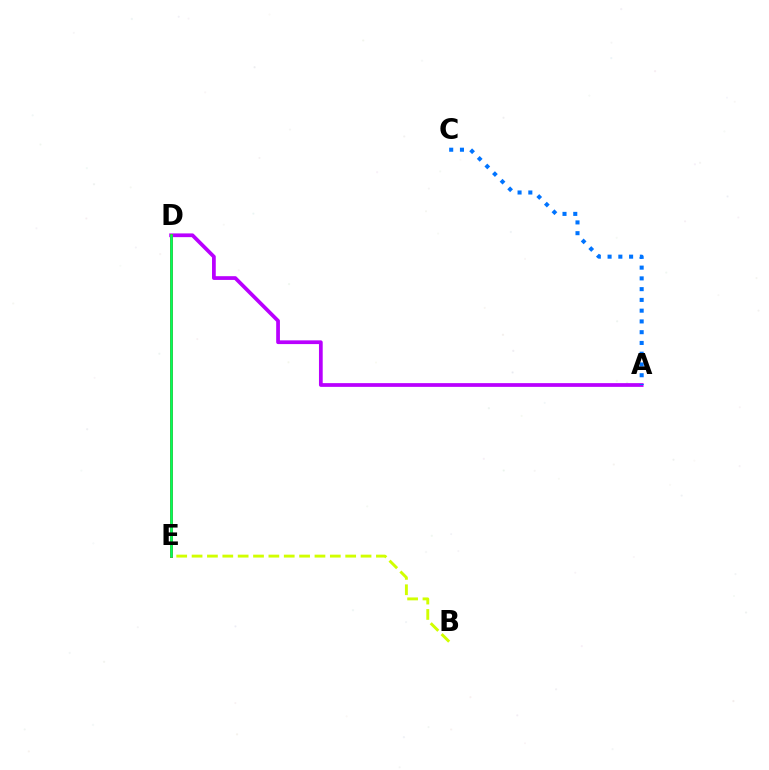{('A', 'D'): [{'color': '#b900ff', 'line_style': 'solid', 'thickness': 2.69}], ('B', 'E'): [{'color': '#d1ff00', 'line_style': 'dashed', 'thickness': 2.09}], ('D', 'E'): [{'color': '#ff0000', 'line_style': 'solid', 'thickness': 2.12}, {'color': '#00ff5c', 'line_style': 'solid', 'thickness': 1.9}], ('A', 'C'): [{'color': '#0074ff', 'line_style': 'dotted', 'thickness': 2.92}]}